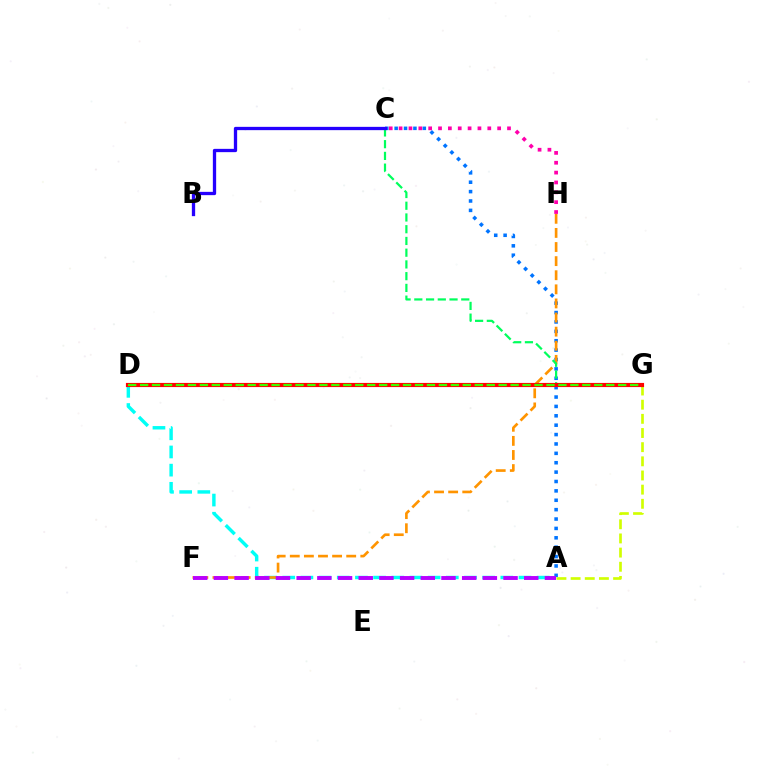{('A', 'D'): [{'color': '#00fff6', 'line_style': 'dashed', 'thickness': 2.47}], ('A', 'C'): [{'color': '#0074ff', 'line_style': 'dotted', 'thickness': 2.55}], ('F', 'H'): [{'color': '#ff9400', 'line_style': 'dashed', 'thickness': 1.92}], ('C', 'G'): [{'color': '#00ff5c', 'line_style': 'dashed', 'thickness': 1.59}], ('A', 'G'): [{'color': '#d1ff00', 'line_style': 'dashed', 'thickness': 1.92}], ('A', 'F'): [{'color': '#b900ff', 'line_style': 'dashed', 'thickness': 2.81}], ('B', 'C'): [{'color': '#2500ff', 'line_style': 'solid', 'thickness': 2.37}], ('C', 'H'): [{'color': '#ff00ac', 'line_style': 'dotted', 'thickness': 2.68}], ('D', 'G'): [{'color': '#ff0000', 'line_style': 'solid', 'thickness': 2.99}, {'color': '#3dff00', 'line_style': 'dashed', 'thickness': 1.62}]}